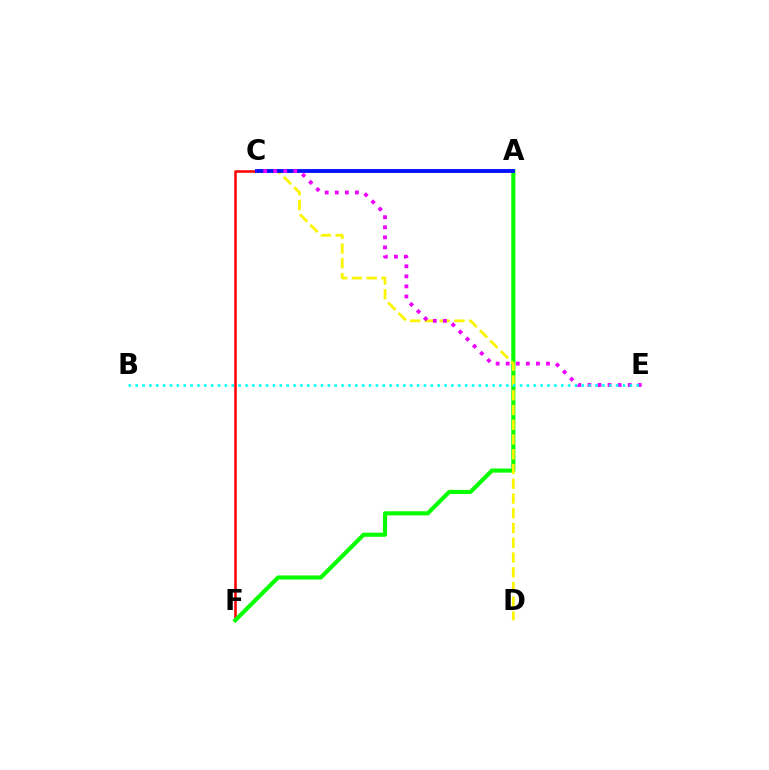{('C', 'F'): [{'color': '#ff0000', 'line_style': 'solid', 'thickness': 1.83}], ('A', 'F'): [{'color': '#08ff00', 'line_style': 'solid', 'thickness': 2.97}], ('C', 'D'): [{'color': '#fcf500', 'line_style': 'dashed', 'thickness': 2.0}], ('A', 'C'): [{'color': '#0010ff', 'line_style': 'solid', 'thickness': 2.76}], ('C', 'E'): [{'color': '#ee00ff', 'line_style': 'dotted', 'thickness': 2.73}], ('B', 'E'): [{'color': '#00fff6', 'line_style': 'dotted', 'thickness': 1.86}]}